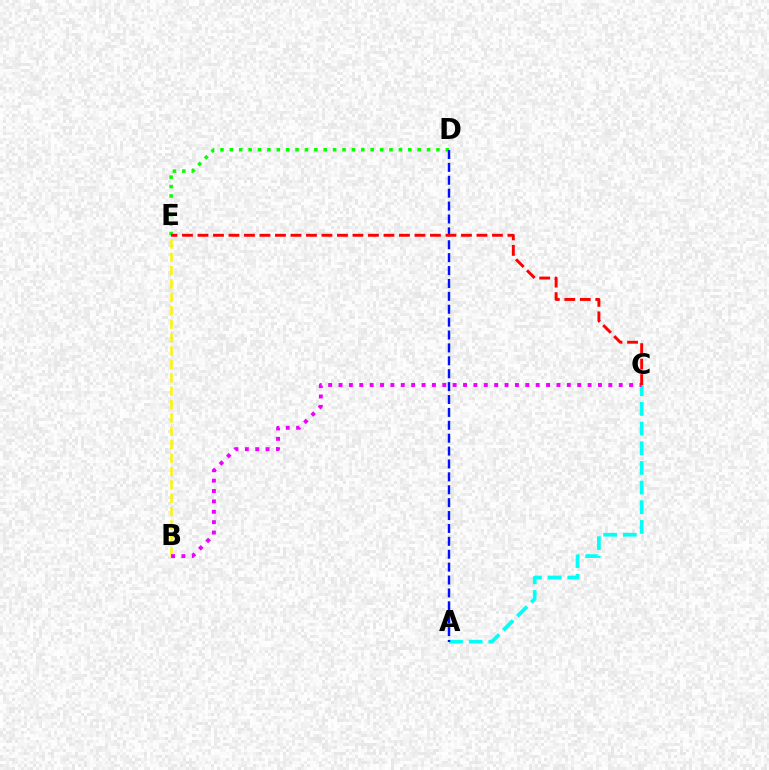{('D', 'E'): [{'color': '#08ff00', 'line_style': 'dotted', 'thickness': 2.55}], ('A', 'C'): [{'color': '#00fff6', 'line_style': 'dashed', 'thickness': 2.67}], ('B', 'E'): [{'color': '#fcf500', 'line_style': 'dashed', 'thickness': 1.82}], ('B', 'C'): [{'color': '#ee00ff', 'line_style': 'dotted', 'thickness': 2.82}], ('A', 'D'): [{'color': '#0010ff', 'line_style': 'dashed', 'thickness': 1.75}], ('C', 'E'): [{'color': '#ff0000', 'line_style': 'dashed', 'thickness': 2.11}]}